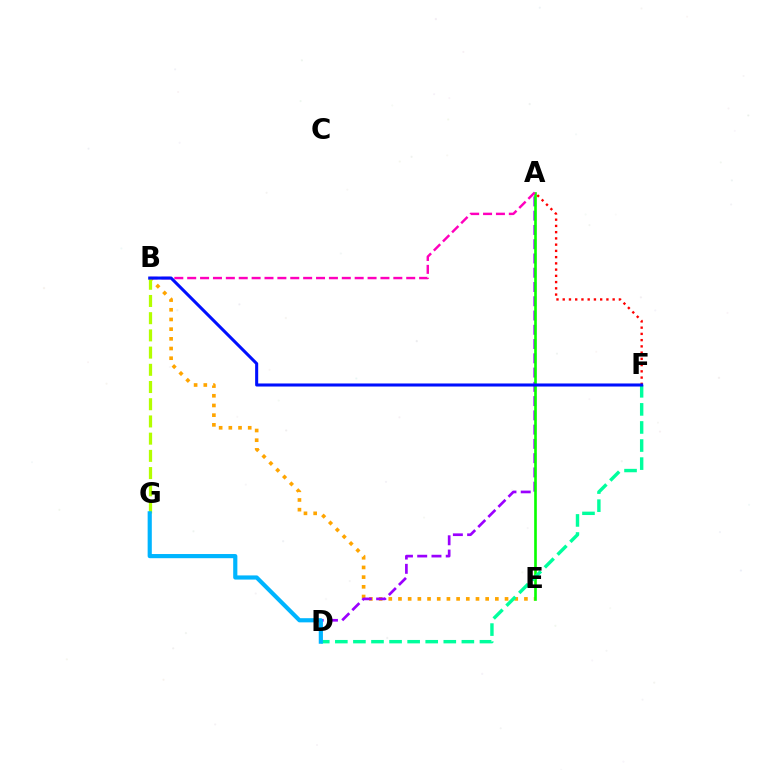{('B', 'E'): [{'color': '#ffa500', 'line_style': 'dotted', 'thickness': 2.63}], ('A', 'D'): [{'color': '#9b00ff', 'line_style': 'dashed', 'thickness': 1.94}], ('A', 'E'): [{'color': '#08ff00', 'line_style': 'solid', 'thickness': 1.9}], ('D', 'F'): [{'color': '#00ff9d', 'line_style': 'dashed', 'thickness': 2.46}], ('A', 'F'): [{'color': '#ff0000', 'line_style': 'dotted', 'thickness': 1.7}], ('A', 'B'): [{'color': '#ff00bd', 'line_style': 'dashed', 'thickness': 1.75}], ('B', 'G'): [{'color': '#b3ff00', 'line_style': 'dashed', 'thickness': 2.34}], ('D', 'G'): [{'color': '#00b5ff', 'line_style': 'solid', 'thickness': 3.0}], ('B', 'F'): [{'color': '#0010ff', 'line_style': 'solid', 'thickness': 2.2}]}